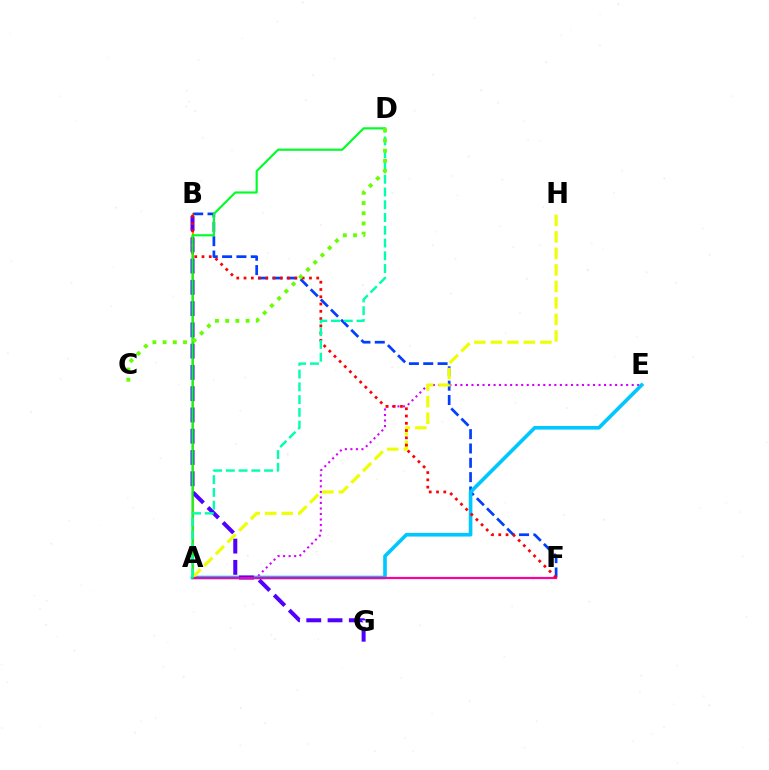{('A', 'E'): [{'color': '#d600ff', 'line_style': 'dotted', 'thickness': 1.5}, {'color': '#00c7ff', 'line_style': 'solid', 'thickness': 2.62}], ('A', 'B'): [{'color': '#ff8800', 'line_style': 'solid', 'thickness': 1.55}], ('B', 'F'): [{'color': '#003fff', 'line_style': 'dashed', 'thickness': 1.95}, {'color': '#ff0000', 'line_style': 'dotted', 'thickness': 1.98}], ('B', 'G'): [{'color': '#4f00ff', 'line_style': 'dashed', 'thickness': 2.89}], ('A', 'H'): [{'color': '#eeff00', 'line_style': 'dashed', 'thickness': 2.24}], ('A', 'F'): [{'color': '#ff00a0', 'line_style': 'solid', 'thickness': 1.59}], ('A', 'D'): [{'color': '#00ff27', 'line_style': 'solid', 'thickness': 1.56}, {'color': '#00ffaf', 'line_style': 'dashed', 'thickness': 1.73}], ('C', 'D'): [{'color': '#66ff00', 'line_style': 'dotted', 'thickness': 2.77}]}